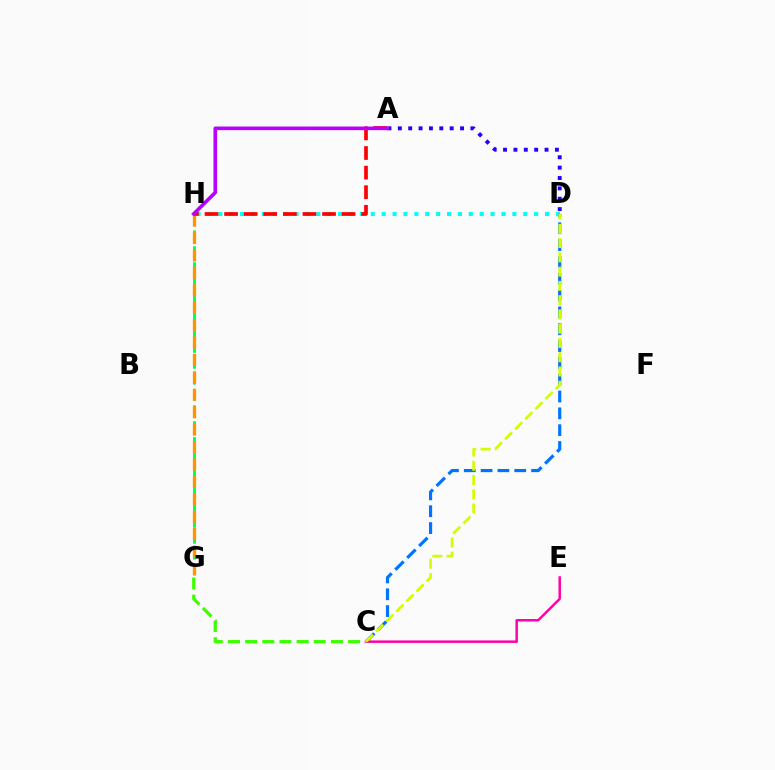{('G', 'H'): [{'color': '#00ff5c', 'line_style': 'dashed', 'thickness': 2.16}, {'color': '#ff9400', 'line_style': 'dashed', 'thickness': 2.37}], ('A', 'D'): [{'color': '#2500ff', 'line_style': 'dotted', 'thickness': 2.82}], ('D', 'H'): [{'color': '#00fff6', 'line_style': 'dotted', 'thickness': 2.96}], ('C', 'D'): [{'color': '#0074ff', 'line_style': 'dashed', 'thickness': 2.29}, {'color': '#d1ff00', 'line_style': 'dashed', 'thickness': 1.94}], ('C', 'E'): [{'color': '#ff00ac', 'line_style': 'solid', 'thickness': 1.79}], ('C', 'G'): [{'color': '#3dff00', 'line_style': 'dashed', 'thickness': 2.33}], ('A', 'H'): [{'color': '#ff0000', 'line_style': 'dashed', 'thickness': 2.66}, {'color': '#b900ff', 'line_style': 'solid', 'thickness': 2.61}]}